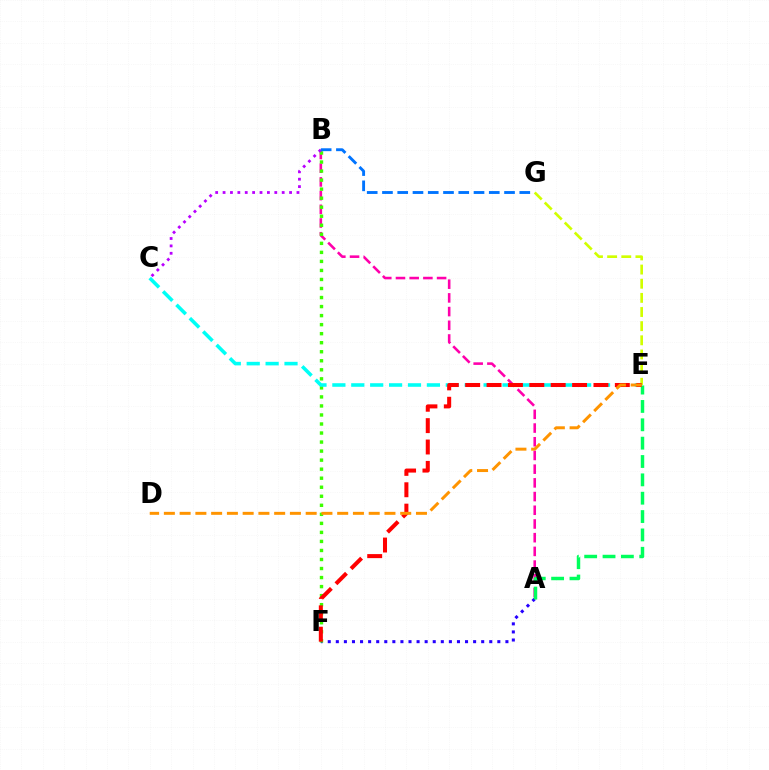{('E', 'G'): [{'color': '#d1ff00', 'line_style': 'dashed', 'thickness': 1.92}], ('A', 'F'): [{'color': '#2500ff', 'line_style': 'dotted', 'thickness': 2.19}], ('A', 'B'): [{'color': '#ff00ac', 'line_style': 'dashed', 'thickness': 1.86}], ('B', 'F'): [{'color': '#3dff00', 'line_style': 'dotted', 'thickness': 2.45}], ('C', 'E'): [{'color': '#00fff6', 'line_style': 'dashed', 'thickness': 2.57}], ('A', 'E'): [{'color': '#00ff5c', 'line_style': 'dashed', 'thickness': 2.49}], ('E', 'F'): [{'color': '#ff0000', 'line_style': 'dashed', 'thickness': 2.9}], ('D', 'E'): [{'color': '#ff9400', 'line_style': 'dashed', 'thickness': 2.14}], ('B', 'C'): [{'color': '#b900ff', 'line_style': 'dotted', 'thickness': 2.01}], ('B', 'G'): [{'color': '#0074ff', 'line_style': 'dashed', 'thickness': 2.07}]}